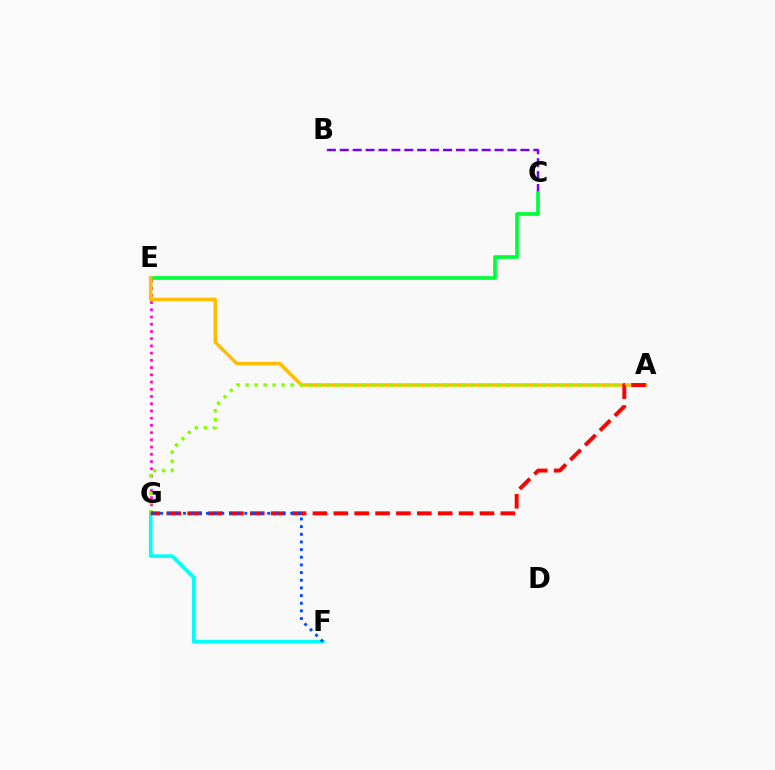{('B', 'C'): [{'color': '#7200ff', 'line_style': 'dashed', 'thickness': 1.75}], ('C', 'E'): [{'color': '#00ff39', 'line_style': 'solid', 'thickness': 2.66}], ('E', 'G'): [{'color': '#ff00cf', 'line_style': 'dotted', 'thickness': 1.96}], ('A', 'E'): [{'color': '#ffbd00', 'line_style': 'solid', 'thickness': 2.51}], ('F', 'G'): [{'color': '#00fff6', 'line_style': 'solid', 'thickness': 2.59}, {'color': '#004bff', 'line_style': 'dotted', 'thickness': 2.08}], ('A', 'G'): [{'color': '#84ff00', 'line_style': 'dotted', 'thickness': 2.44}, {'color': '#ff0000', 'line_style': 'dashed', 'thickness': 2.84}]}